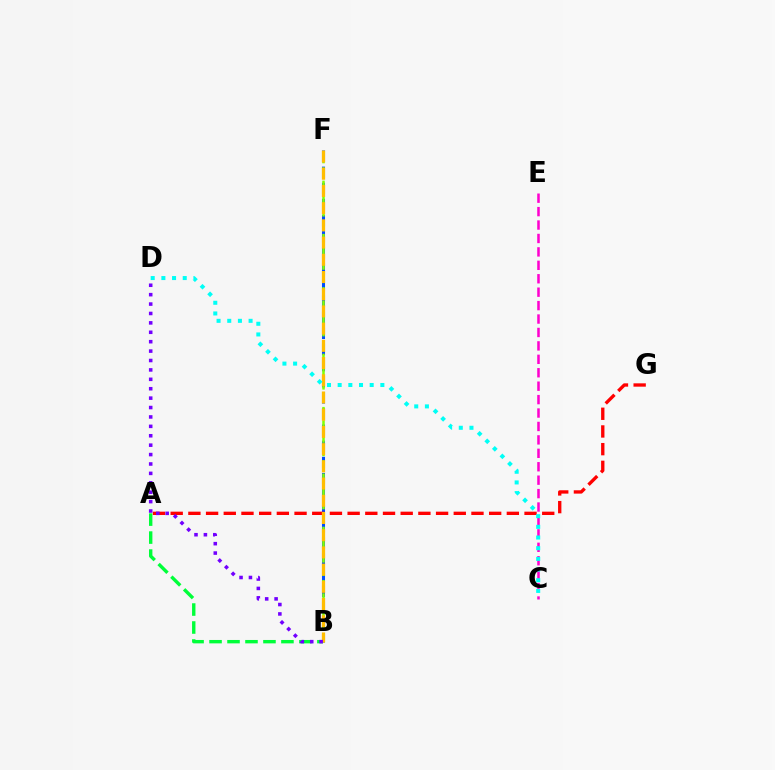{('B', 'F'): [{'color': '#004bff', 'line_style': 'dashed', 'thickness': 2.19}, {'color': '#84ff00', 'line_style': 'dashed', 'thickness': 1.81}, {'color': '#ffbd00', 'line_style': 'dashed', 'thickness': 2.34}], ('C', 'E'): [{'color': '#ff00cf', 'line_style': 'dashed', 'thickness': 1.82}], ('A', 'B'): [{'color': '#00ff39', 'line_style': 'dashed', 'thickness': 2.44}], ('A', 'G'): [{'color': '#ff0000', 'line_style': 'dashed', 'thickness': 2.4}], ('C', 'D'): [{'color': '#00fff6', 'line_style': 'dotted', 'thickness': 2.9}], ('B', 'D'): [{'color': '#7200ff', 'line_style': 'dotted', 'thickness': 2.56}]}